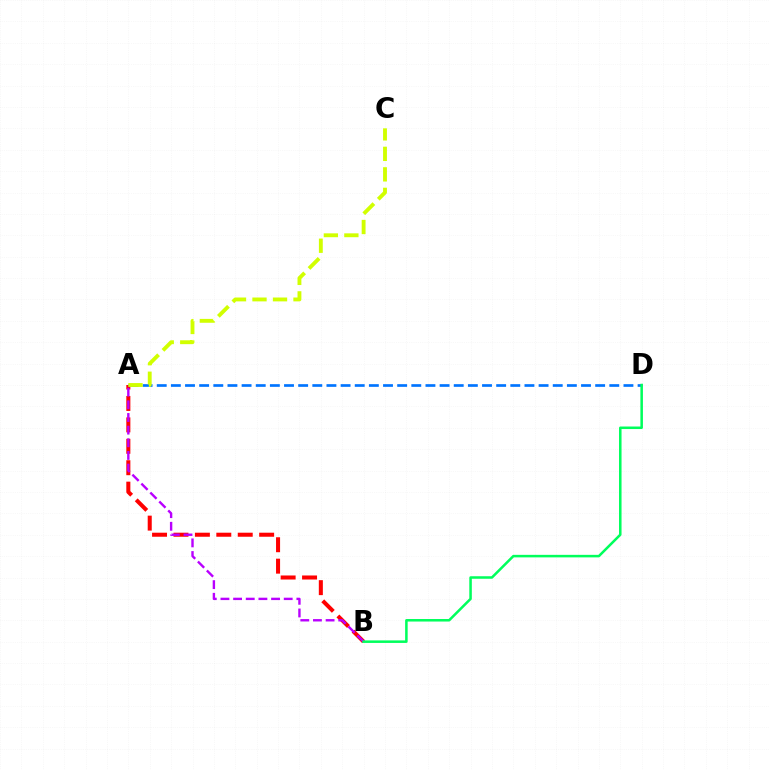{('A', 'B'): [{'color': '#ff0000', 'line_style': 'dashed', 'thickness': 2.91}, {'color': '#b900ff', 'line_style': 'dashed', 'thickness': 1.72}], ('A', 'D'): [{'color': '#0074ff', 'line_style': 'dashed', 'thickness': 1.92}], ('A', 'C'): [{'color': '#d1ff00', 'line_style': 'dashed', 'thickness': 2.79}], ('B', 'D'): [{'color': '#00ff5c', 'line_style': 'solid', 'thickness': 1.82}]}